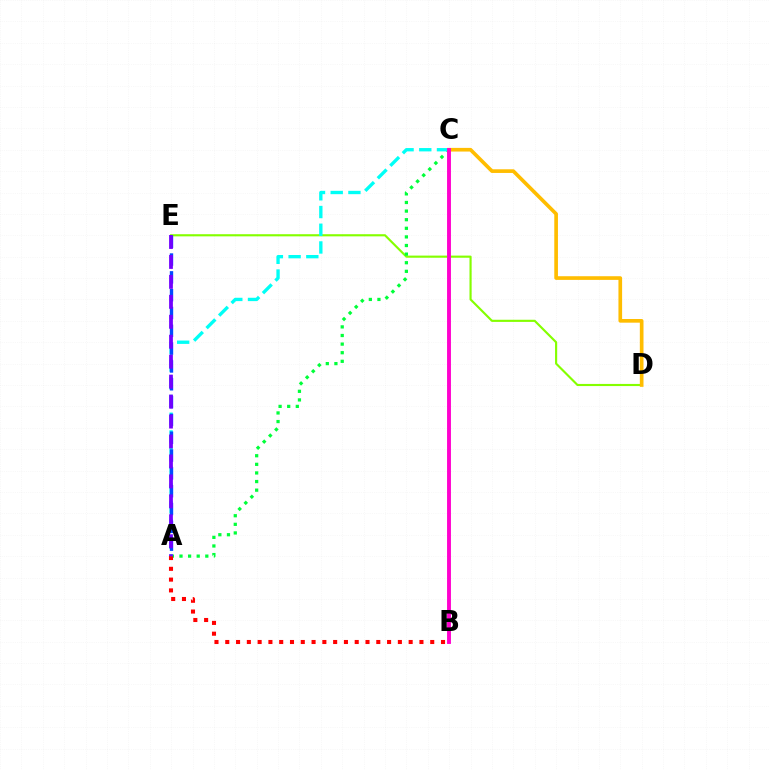{('D', 'E'): [{'color': '#84ff00', 'line_style': 'solid', 'thickness': 1.54}], ('A', 'C'): [{'color': '#00ff39', 'line_style': 'dotted', 'thickness': 2.34}, {'color': '#00fff6', 'line_style': 'dashed', 'thickness': 2.41}], ('A', 'B'): [{'color': '#ff0000', 'line_style': 'dotted', 'thickness': 2.93}], ('C', 'D'): [{'color': '#ffbd00', 'line_style': 'solid', 'thickness': 2.64}], ('A', 'E'): [{'color': '#004bff', 'line_style': 'dashed', 'thickness': 2.42}, {'color': '#7200ff', 'line_style': 'dashed', 'thickness': 2.71}], ('B', 'C'): [{'color': '#ff00cf', 'line_style': 'solid', 'thickness': 2.8}]}